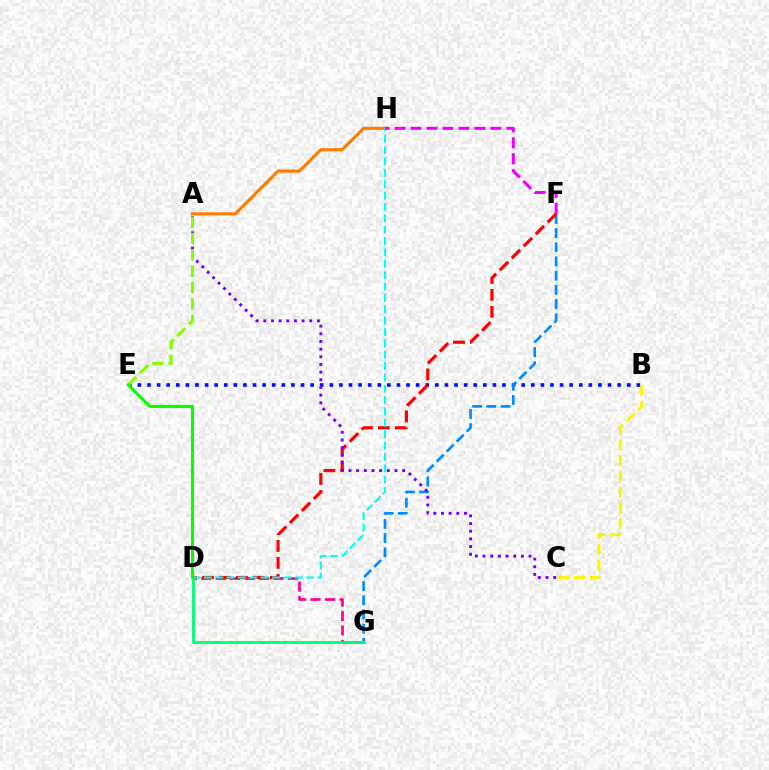{('D', 'G'): [{'color': '#ff0094', 'line_style': 'dashed', 'thickness': 1.97}, {'color': '#00ff74', 'line_style': 'solid', 'thickness': 2.04}], ('A', 'H'): [{'color': '#ff7c00', 'line_style': 'solid', 'thickness': 2.26}], ('B', 'E'): [{'color': '#0010ff', 'line_style': 'dotted', 'thickness': 2.61}], ('B', 'C'): [{'color': '#fcf500', 'line_style': 'dashed', 'thickness': 2.14}], ('F', 'G'): [{'color': '#008cff', 'line_style': 'dashed', 'thickness': 1.93}], ('D', 'F'): [{'color': '#ff0000', 'line_style': 'dashed', 'thickness': 2.3}], ('A', 'C'): [{'color': '#7200ff', 'line_style': 'dotted', 'thickness': 2.08}], ('A', 'E'): [{'color': '#84ff00', 'line_style': 'dashed', 'thickness': 2.22}], ('D', 'H'): [{'color': '#00fff6', 'line_style': 'dashed', 'thickness': 1.54}], ('D', 'E'): [{'color': '#08ff00', 'line_style': 'solid', 'thickness': 2.25}], ('F', 'H'): [{'color': '#ee00ff', 'line_style': 'dashed', 'thickness': 2.17}]}